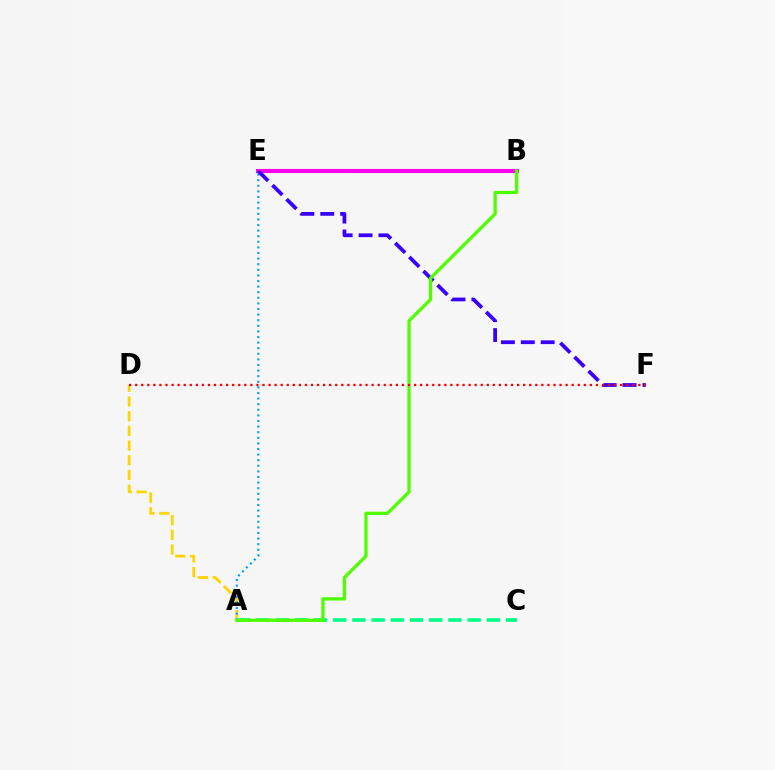{('A', 'C'): [{'color': '#00ff86', 'line_style': 'dashed', 'thickness': 2.61}], ('B', 'E'): [{'color': '#ff00ed', 'line_style': 'solid', 'thickness': 2.95}], ('A', 'D'): [{'color': '#ffd500', 'line_style': 'dashed', 'thickness': 2.0}], ('A', 'E'): [{'color': '#009eff', 'line_style': 'dotted', 'thickness': 1.52}], ('E', 'F'): [{'color': '#3700ff', 'line_style': 'dashed', 'thickness': 2.7}], ('A', 'B'): [{'color': '#4fff00', 'line_style': 'solid', 'thickness': 2.35}], ('D', 'F'): [{'color': '#ff0000', 'line_style': 'dotted', 'thickness': 1.65}]}